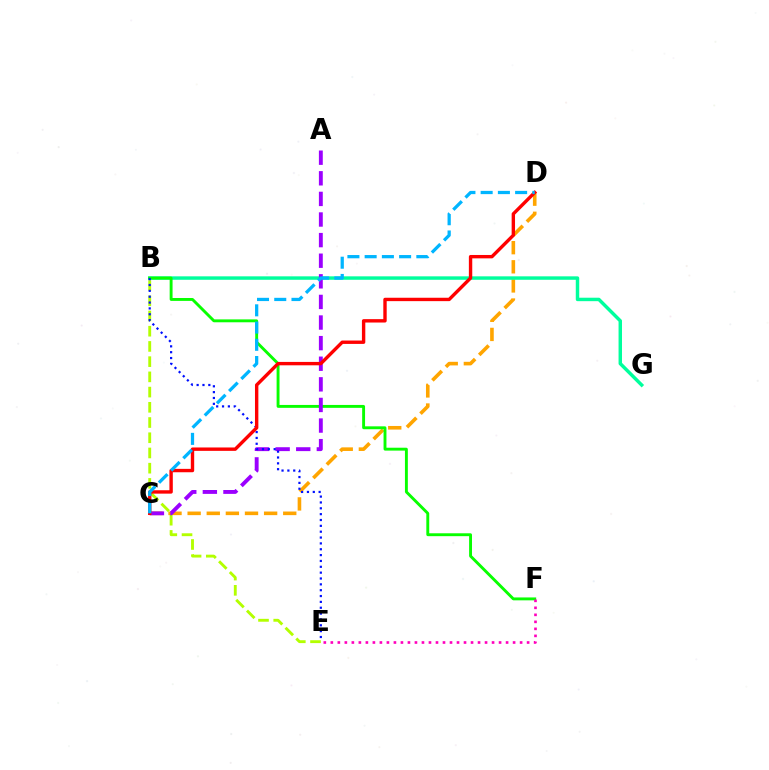{('C', 'D'): [{'color': '#ffa500', 'line_style': 'dashed', 'thickness': 2.6}, {'color': '#ff0000', 'line_style': 'solid', 'thickness': 2.44}, {'color': '#00b5ff', 'line_style': 'dashed', 'thickness': 2.34}], ('B', 'E'): [{'color': '#b3ff00', 'line_style': 'dashed', 'thickness': 2.07}, {'color': '#0010ff', 'line_style': 'dotted', 'thickness': 1.59}], ('B', 'G'): [{'color': '#00ff9d', 'line_style': 'solid', 'thickness': 2.48}], ('B', 'F'): [{'color': '#08ff00', 'line_style': 'solid', 'thickness': 2.08}], ('A', 'C'): [{'color': '#9b00ff', 'line_style': 'dashed', 'thickness': 2.8}], ('E', 'F'): [{'color': '#ff00bd', 'line_style': 'dotted', 'thickness': 1.9}]}